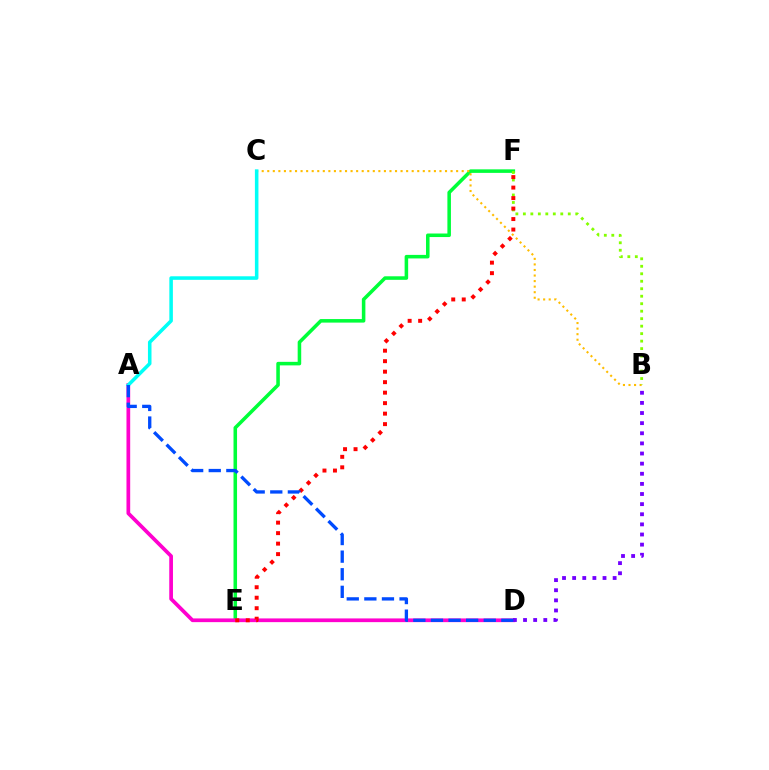{('E', 'F'): [{'color': '#00ff39', 'line_style': 'solid', 'thickness': 2.55}, {'color': '#ff0000', 'line_style': 'dotted', 'thickness': 2.85}], ('B', 'C'): [{'color': '#ffbd00', 'line_style': 'dotted', 'thickness': 1.51}], ('B', 'F'): [{'color': '#84ff00', 'line_style': 'dotted', 'thickness': 2.03}], ('A', 'D'): [{'color': '#ff00cf', 'line_style': 'solid', 'thickness': 2.67}, {'color': '#004bff', 'line_style': 'dashed', 'thickness': 2.39}], ('A', 'C'): [{'color': '#00fff6', 'line_style': 'solid', 'thickness': 2.55}], ('B', 'D'): [{'color': '#7200ff', 'line_style': 'dotted', 'thickness': 2.75}]}